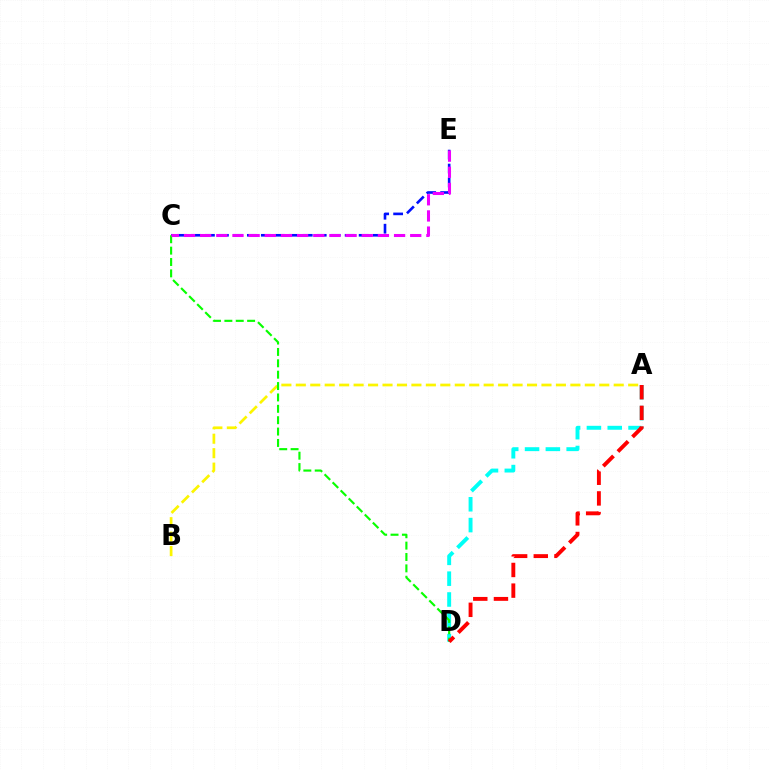{('A', 'D'): [{'color': '#00fff6', 'line_style': 'dashed', 'thickness': 2.83}, {'color': '#ff0000', 'line_style': 'dashed', 'thickness': 2.81}], ('C', 'E'): [{'color': '#0010ff', 'line_style': 'dashed', 'thickness': 1.9}, {'color': '#ee00ff', 'line_style': 'dashed', 'thickness': 2.2}], ('A', 'B'): [{'color': '#fcf500', 'line_style': 'dashed', 'thickness': 1.96}], ('C', 'D'): [{'color': '#08ff00', 'line_style': 'dashed', 'thickness': 1.55}]}